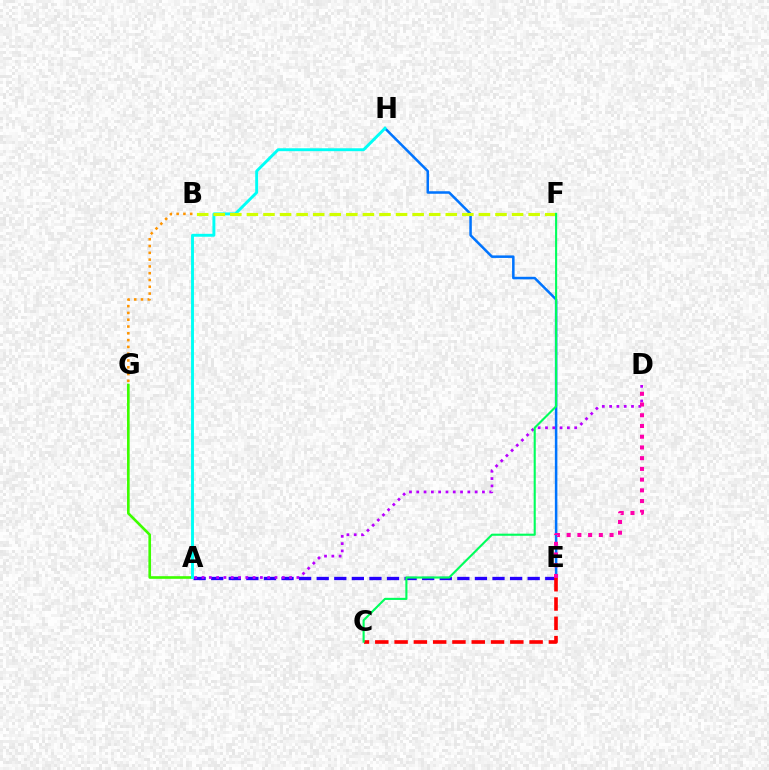{('E', 'H'): [{'color': '#0074ff', 'line_style': 'solid', 'thickness': 1.82}], ('A', 'G'): [{'color': '#3dff00', 'line_style': 'solid', 'thickness': 1.9}], ('A', 'E'): [{'color': '#2500ff', 'line_style': 'dashed', 'thickness': 2.39}], ('A', 'D'): [{'color': '#b900ff', 'line_style': 'dotted', 'thickness': 1.98}], ('A', 'H'): [{'color': '#00fff6', 'line_style': 'solid', 'thickness': 2.1}], ('B', 'G'): [{'color': '#ff9400', 'line_style': 'dotted', 'thickness': 1.85}], ('D', 'E'): [{'color': '#ff00ac', 'line_style': 'dotted', 'thickness': 2.91}], ('C', 'E'): [{'color': '#ff0000', 'line_style': 'dashed', 'thickness': 2.62}], ('B', 'F'): [{'color': '#d1ff00', 'line_style': 'dashed', 'thickness': 2.25}], ('C', 'F'): [{'color': '#00ff5c', 'line_style': 'solid', 'thickness': 1.52}]}